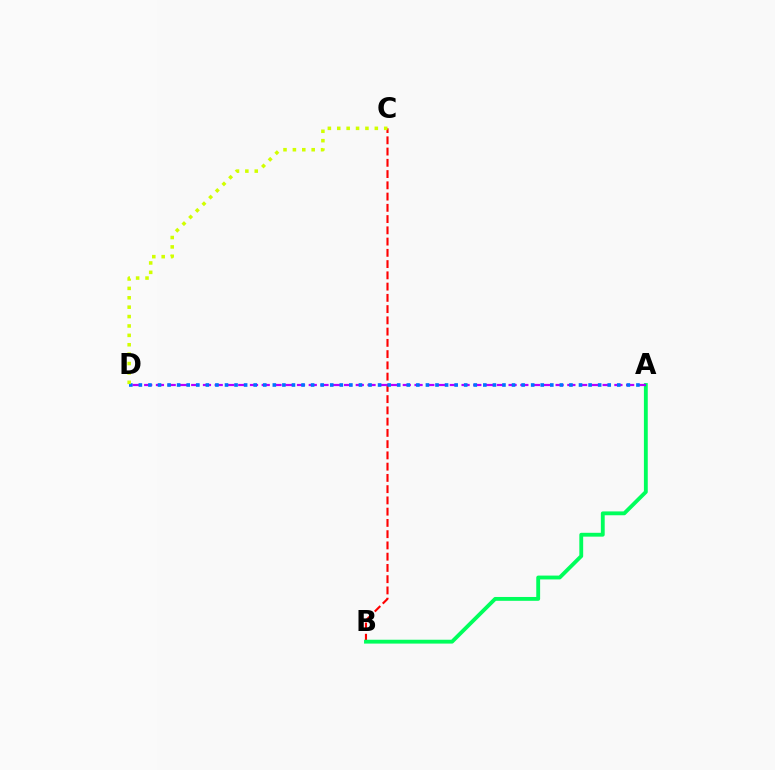{('B', 'C'): [{'color': '#ff0000', 'line_style': 'dashed', 'thickness': 1.53}], ('A', 'B'): [{'color': '#00ff5c', 'line_style': 'solid', 'thickness': 2.77}], ('A', 'D'): [{'color': '#b900ff', 'line_style': 'dashed', 'thickness': 1.6}, {'color': '#0074ff', 'line_style': 'dotted', 'thickness': 2.6}], ('C', 'D'): [{'color': '#d1ff00', 'line_style': 'dotted', 'thickness': 2.55}]}